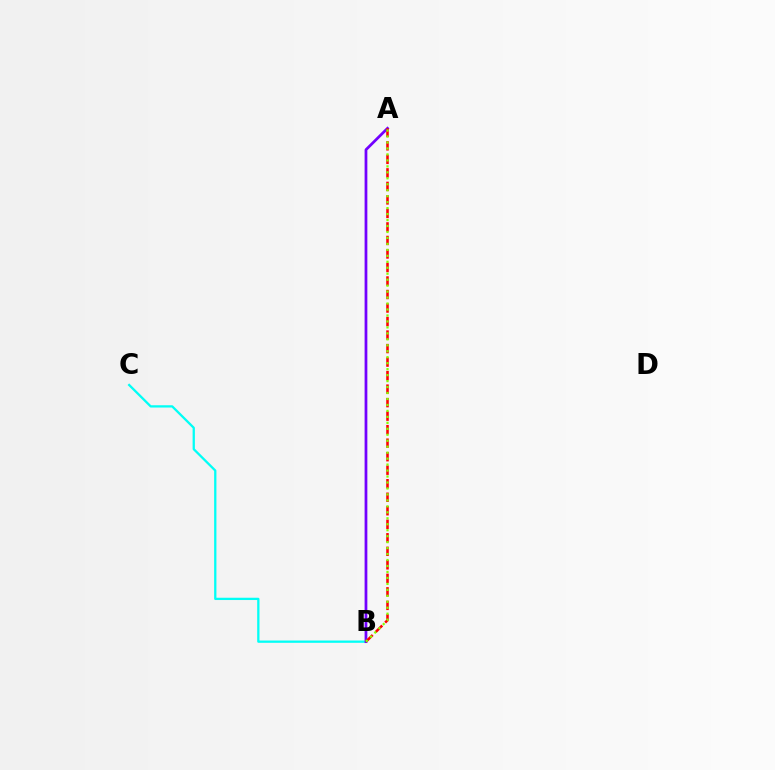{('B', 'C'): [{'color': '#00fff6', 'line_style': 'solid', 'thickness': 1.64}], ('A', 'B'): [{'color': '#7200ff', 'line_style': 'solid', 'thickness': 1.98}, {'color': '#ff0000', 'line_style': 'dashed', 'thickness': 1.84}, {'color': '#84ff00', 'line_style': 'dotted', 'thickness': 1.62}]}